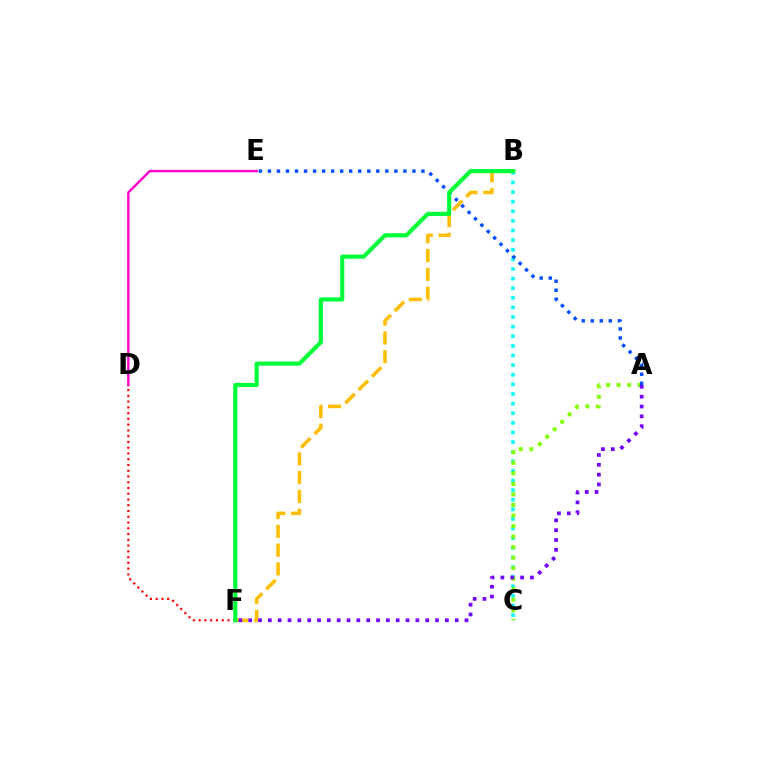{('B', 'F'): [{'color': '#ffbd00', 'line_style': 'dashed', 'thickness': 2.55}, {'color': '#00ff39', 'line_style': 'solid', 'thickness': 2.98}], ('D', 'E'): [{'color': '#ff00cf', 'line_style': 'solid', 'thickness': 1.73}], ('D', 'F'): [{'color': '#ff0000', 'line_style': 'dotted', 'thickness': 1.56}], ('B', 'C'): [{'color': '#00fff6', 'line_style': 'dotted', 'thickness': 2.61}], ('A', 'C'): [{'color': '#84ff00', 'line_style': 'dotted', 'thickness': 2.86}], ('A', 'E'): [{'color': '#004bff', 'line_style': 'dotted', 'thickness': 2.45}], ('A', 'F'): [{'color': '#7200ff', 'line_style': 'dotted', 'thickness': 2.67}]}